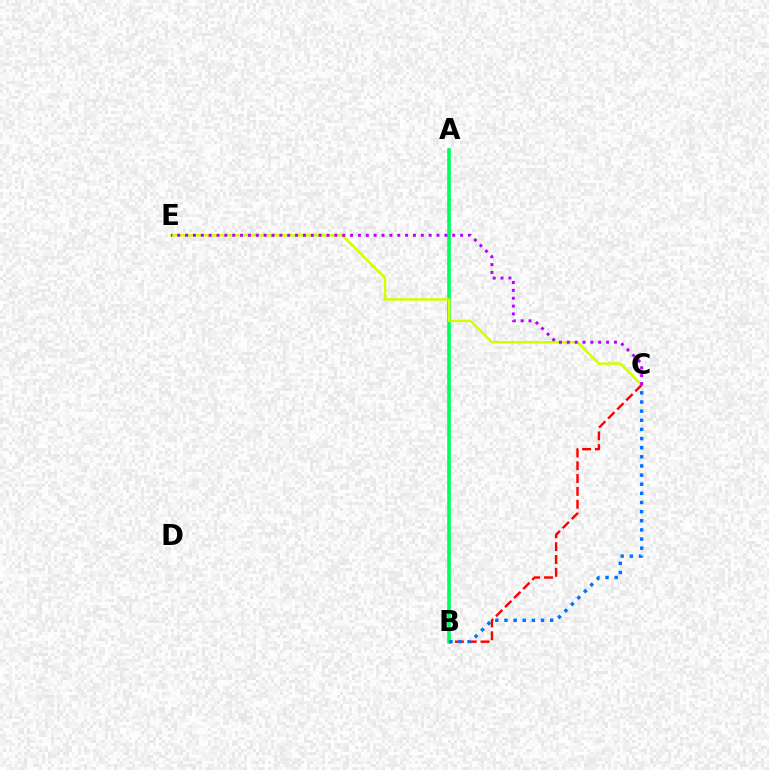{('A', 'B'): [{'color': '#00ff5c', 'line_style': 'solid', 'thickness': 2.61}], ('C', 'E'): [{'color': '#d1ff00', 'line_style': 'solid', 'thickness': 1.8}, {'color': '#b900ff', 'line_style': 'dotted', 'thickness': 2.13}], ('B', 'C'): [{'color': '#ff0000', 'line_style': 'dashed', 'thickness': 1.74}, {'color': '#0074ff', 'line_style': 'dotted', 'thickness': 2.48}]}